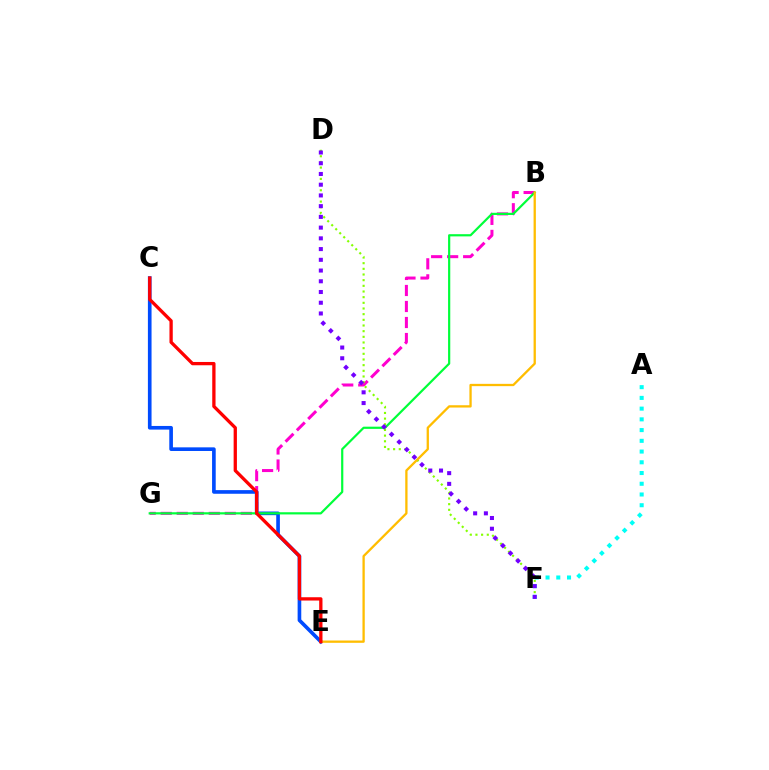{('B', 'G'): [{'color': '#ff00cf', 'line_style': 'dashed', 'thickness': 2.18}, {'color': '#00ff39', 'line_style': 'solid', 'thickness': 1.58}], ('D', 'F'): [{'color': '#84ff00', 'line_style': 'dotted', 'thickness': 1.54}, {'color': '#7200ff', 'line_style': 'dotted', 'thickness': 2.92}], ('A', 'F'): [{'color': '#00fff6', 'line_style': 'dotted', 'thickness': 2.92}], ('C', 'E'): [{'color': '#004bff', 'line_style': 'solid', 'thickness': 2.63}, {'color': '#ff0000', 'line_style': 'solid', 'thickness': 2.37}], ('B', 'E'): [{'color': '#ffbd00', 'line_style': 'solid', 'thickness': 1.66}]}